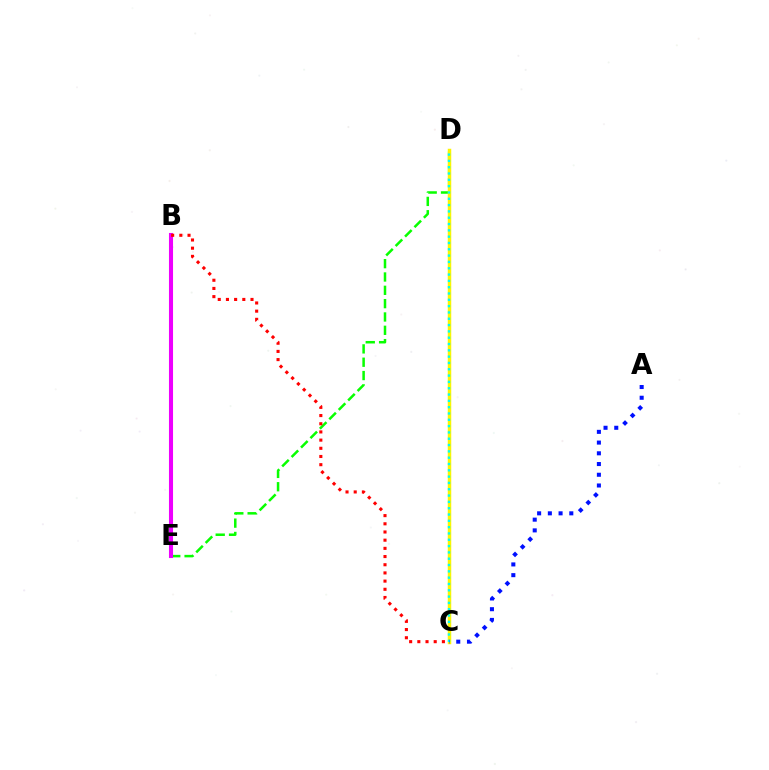{('D', 'E'): [{'color': '#08ff00', 'line_style': 'dashed', 'thickness': 1.81}], ('B', 'E'): [{'color': '#ee00ff', 'line_style': 'solid', 'thickness': 2.93}], ('C', 'D'): [{'color': '#fcf500', 'line_style': 'solid', 'thickness': 2.5}, {'color': '#00fff6', 'line_style': 'dotted', 'thickness': 1.72}], ('B', 'C'): [{'color': '#ff0000', 'line_style': 'dotted', 'thickness': 2.22}], ('A', 'C'): [{'color': '#0010ff', 'line_style': 'dotted', 'thickness': 2.91}]}